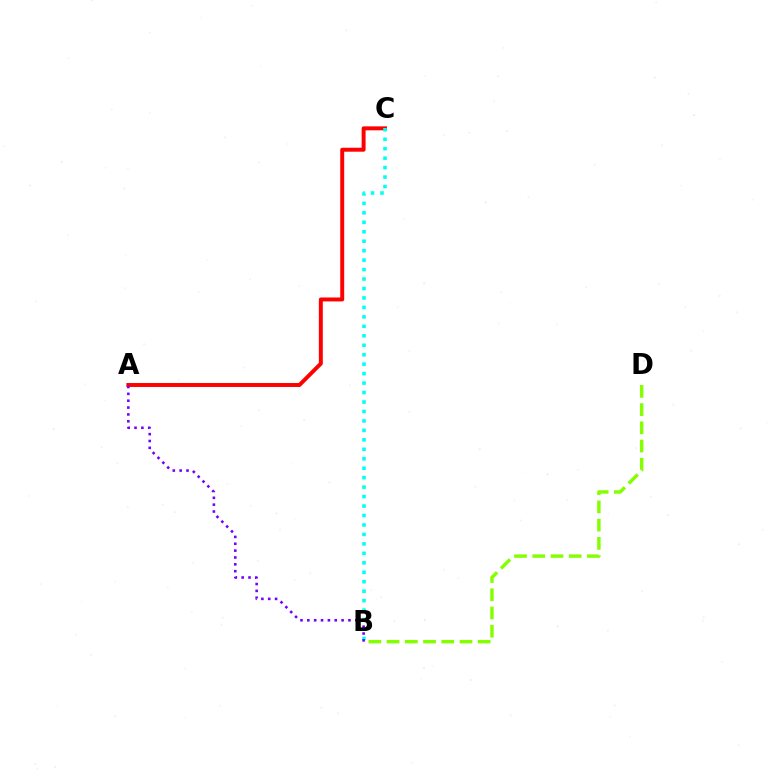{('A', 'C'): [{'color': '#ff0000', 'line_style': 'solid', 'thickness': 2.84}], ('B', 'D'): [{'color': '#84ff00', 'line_style': 'dashed', 'thickness': 2.48}], ('B', 'C'): [{'color': '#00fff6', 'line_style': 'dotted', 'thickness': 2.57}], ('A', 'B'): [{'color': '#7200ff', 'line_style': 'dotted', 'thickness': 1.86}]}